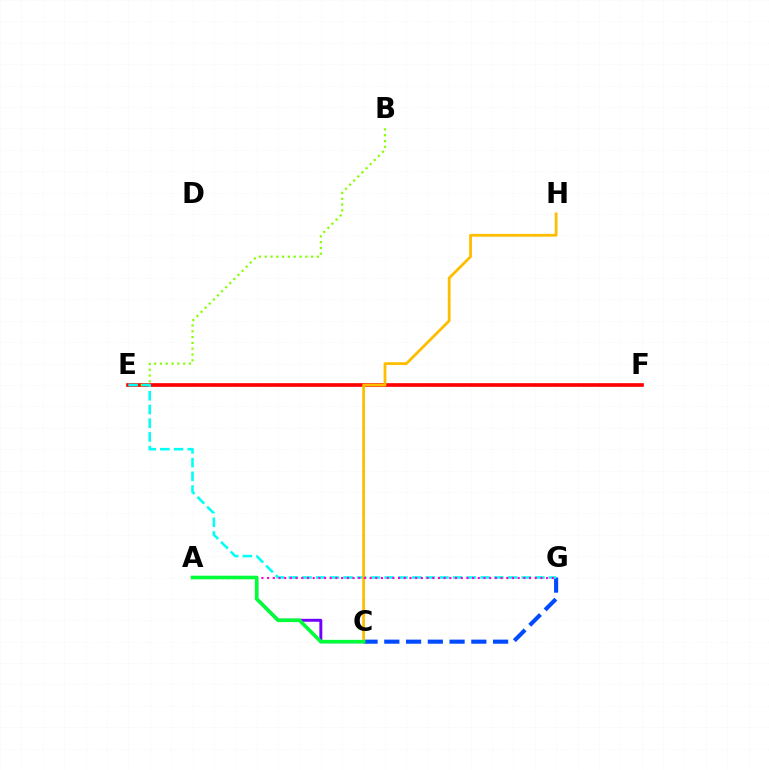{('C', 'G'): [{'color': '#004bff', 'line_style': 'dashed', 'thickness': 2.96}], ('A', 'C'): [{'color': '#7200ff', 'line_style': 'solid', 'thickness': 2.12}, {'color': '#00ff39', 'line_style': 'solid', 'thickness': 2.6}], ('E', 'F'): [{'color': '#ff0000', 'line_style': 'solid', 'thickness': 2.63}], ('B', 'E'): [{'color': '#84ff00', 'line_style': 'dotted', 'thickness': 1.58}], ('E', 'G'): [{'color': '#00fff6', 'line_style': 'dashed', 'thickness': 1.86}], ('C', 'H'): [{'color': '#ffbd00', 'line_style': 'solid', 'thickness': 2.01}], ('A', 'G'): [{'color': '#ff00cf', 'line_style': 'dotted', 'thickness': 1.55}]}